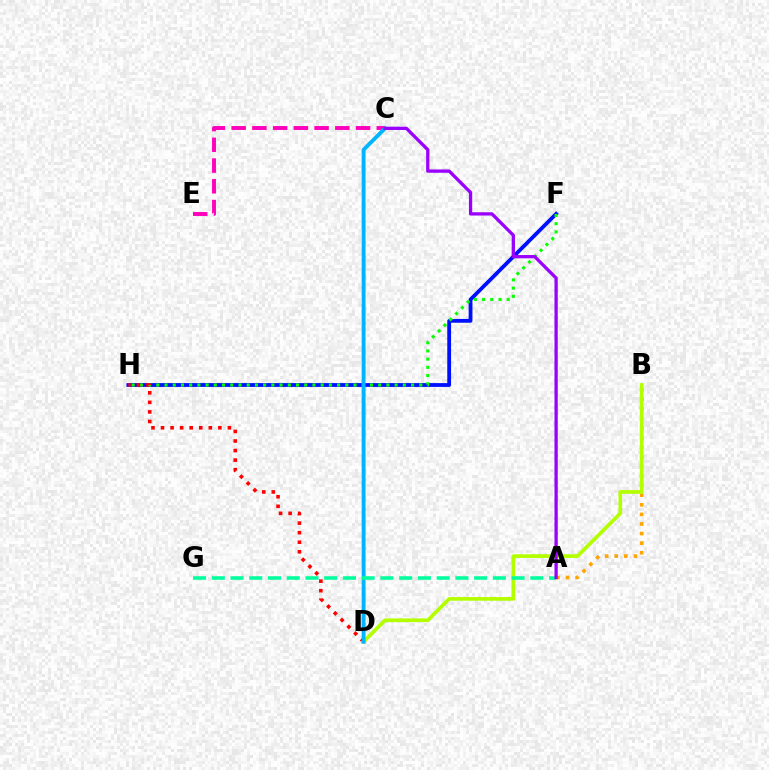{('C', 'E'): [{'color': '#ff00bd', 'line_style': 'dashed', 'thickness': 2.82}], ('F', 'H'): [{'color': '#0010ff', 'line_style': 'solid', 'thickness': 2.74}, {'color': '#08ff00', 'line_style': 'dotted', 'thickness': 2.23}], ('A', 'B'): [{'color': '#ffa500', 'line_style': 'dotted', 'thickness': 2.61}], ('D', 'H'): [{'color': '#ff0000', 'line_style': 'dotted', 'thickness': 2.6}], ('B', 'D'): [{'color': '#b3ff00', 'line_style': 'solid', 'thickness': 2.65}], ('C', 'D'): [{'color': '#00b5ff', 'line_style': 'solid', 'thickness': 2.8}], ('A', 'G'): [{'color': '#00ff9d', 'line_style': 'dashed', 'thickness': 2.55}], ('A', 'C'): [{'color': '#9b00ff', 'line_style': 'solid', 'thickness': 2.37}]}